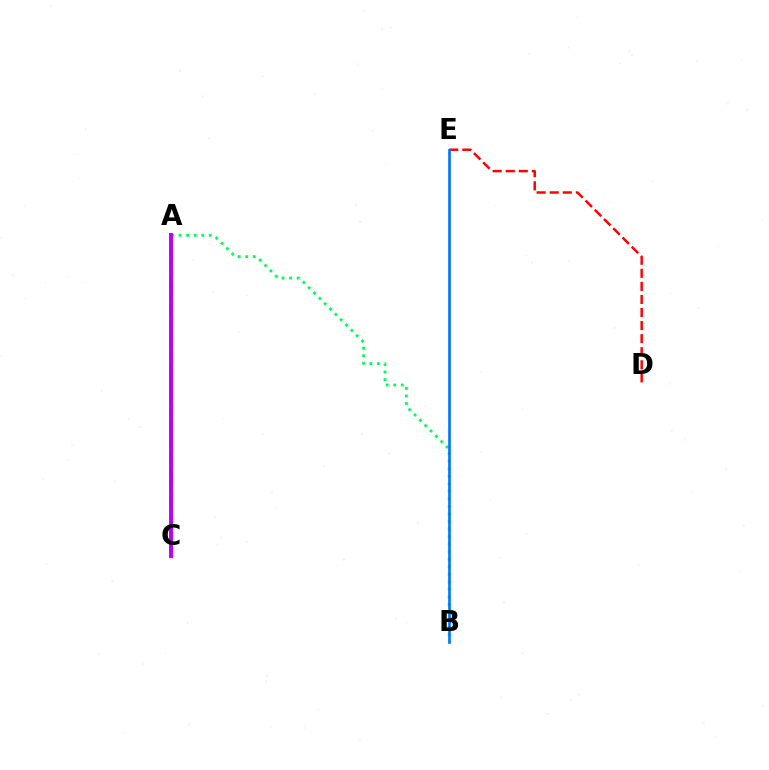{('A', 'B'): [{'color': '#00ff5c', 'line_style': 'dotted', 'thickness': 2.05}], ('A', 'C'): [{'color': '#d1ff00', 'line_style': 'dashed', 'thickness': 2.38}, {'color': '#b900ff', 'line_style': 'solid', 'thickness': 2.82}], ('D', 'E'): [{'color': '#ff0000', 'line_style': 'dashed', 'thickness': 1.78}], ('B', 'E'): [{'color': '#0074ff', 'line_style': 'solid', 'thickness': 1.89}]}